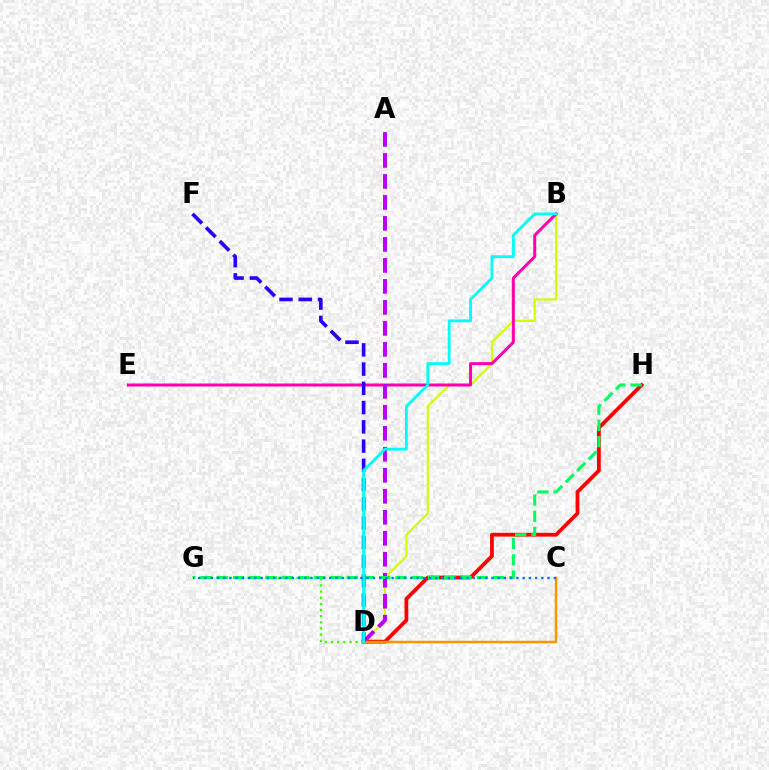{('D', 'H'): [{'color': '#ff0000', 'line_style': 'solid', 'thickness': 2.72}], ('B', 'D'): [{'color': '#d1ff00', 'line_style': 'solid', 'thickness': 1.55}, {'color': '#00fff6', 'line_style': 'solid', 'thickness': 2.04}], ('B', 'E'): [{'color': '#ff00ac', 'line_style': 'solid', 'thickness': 2.15}], ('D', 'G'): [{'color': '#3dff00', 'line_style': 'dotted', 'thickness': 1.67}], ('A', 'D'): [{'color': '#b900ff', 'line_style': 'dashed', 'thickness': 2.85}], ('G', 'H'): [{'color': '#00ff5c', 'line_style': 'dashed', 'thickness': 2.21}], ('C', 'D'): [{'color': '#ff9400', 'line_style': 'solid', 'thickness': 1.78}], ('D', 'F'): [{'color': '#2500ff', 'line_style': 'dashed', 'thickness': 2.61}], ('C', 'G'): [{'color': '#0074ff', 'line_style': 'dotted', 'thickness': 1.69}]}